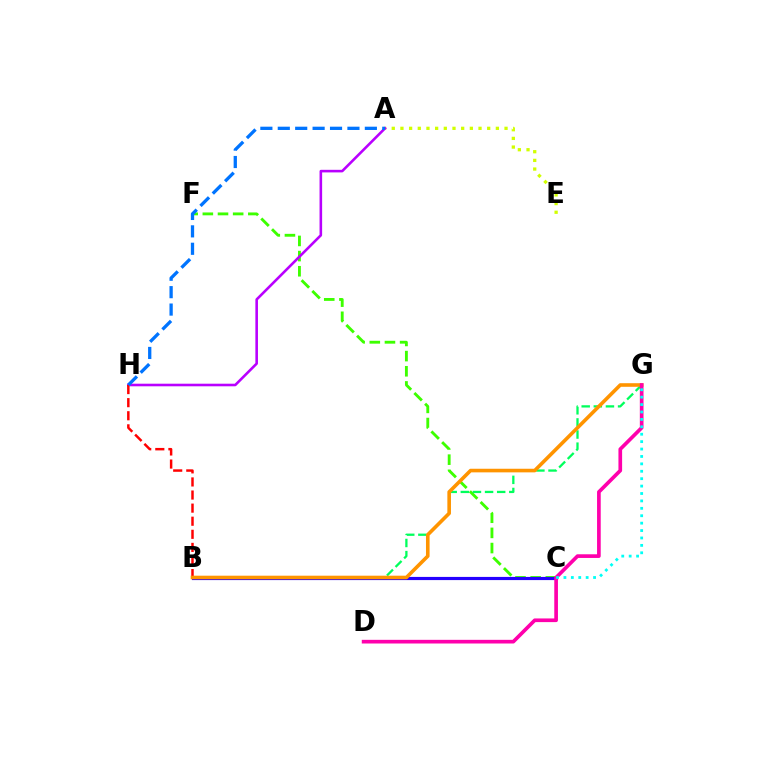{('C', 'F'): [{'color': '#3dff00', 'line_style': 'dashed', 'thickness': 2.06}], ('A', 'E'): [{'color': '#d1ff00', 'line_style': 'dotted', 'thickness': 2.36}], ('B', 'C'): [{'color': '#2500ff', 'line_style': 'solid', 'thickness': 2.29}], ('B', 'G'): [{'color': '#00ff5c', 'line_style': 'dashed', 'thickness': 1.65}, {'color': '#ff9400', 'line_style': 'solid', 'thickness': 2.6}], ('A', 'H'): [{'color': '#b900ff', 'line_style': 'solid', 'thickness': 1.87}, {'color': '#0074ff', 'line_style': 'dashed', 'thickness': 2.37}], ('B', 'H'): [{'color': '#ff0000', 'line_style': 'dashed', 'thickness': 1.78}], ('D', 'G'): [{'color': '#ff00ac', 'line_style': 'solid', 'thickness': 2.64}], ('C', 'G'): [{'color': '#00fff6', 'line_style': 'dotted', 'thickness': 2.01}]}